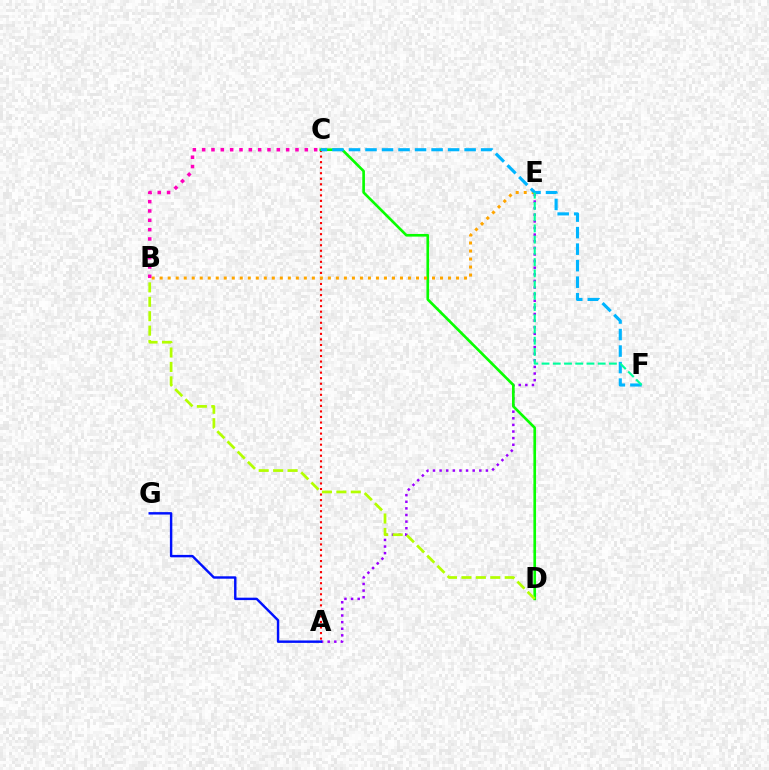{('A', 'E'): [{'color': '#9b00ff', 'line_style': 'dotted', 'thickness': 1.8}], ('A', 'C'): [{'color': '#ff0000', 'line_style': 'dotted', 'thickness': 1.51}], ('C', 'D'): [{'color': '#08ff00', 'line_style': 'solid', 'thickness': 1.91}], ('B', 'E'): [{'color': '#ffa500', 'line_style': 'dotted', 'thickness': 2.18}], ('B', 'D'): [{'color': '#b3ff00', 'line_style': 'dashed', 'thickness': 1.96}], ('C', 'F'): [{'color': '#00b5ff', 'line_style': 'dashed', 'thickness': 2.24}], ('A', 'G'): [{'color': '#0010ff', 'line_style': 'solid', 'thickness': 1.75}], ('E', 'F'): [{'color': '#00ff9d', 'line_style': 'dashed', 'thickness': 1.53}], ('B', 'C'): [{'color': '#ff00bd', 'line_style': 'dotted', 'thickness': 2.54}]}